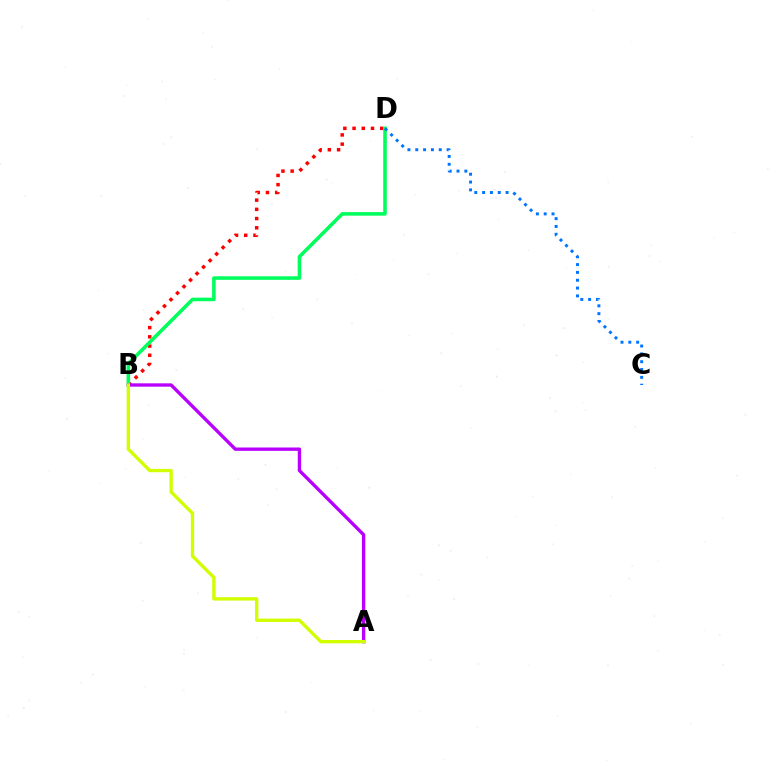{('B', 'D'): [{'color': '#ff0000', 'line_style': 'dotted', 'thickness': 2.5}, {'color': '#00ff5c', 'line_style': 'solid', 'thickness': 2.57}], ('A', 'B'): [{'color': '#b900ff', 'line_style': 'solid', 'thickness': 2.41}, {'color': '#d1ff00', 'line_style': 'solid', 'thickness': 2.42}], ('C', 'D'): [{'color': '#0074ff', 'line_style': 'dotted', 'thickness': 2.13}]}